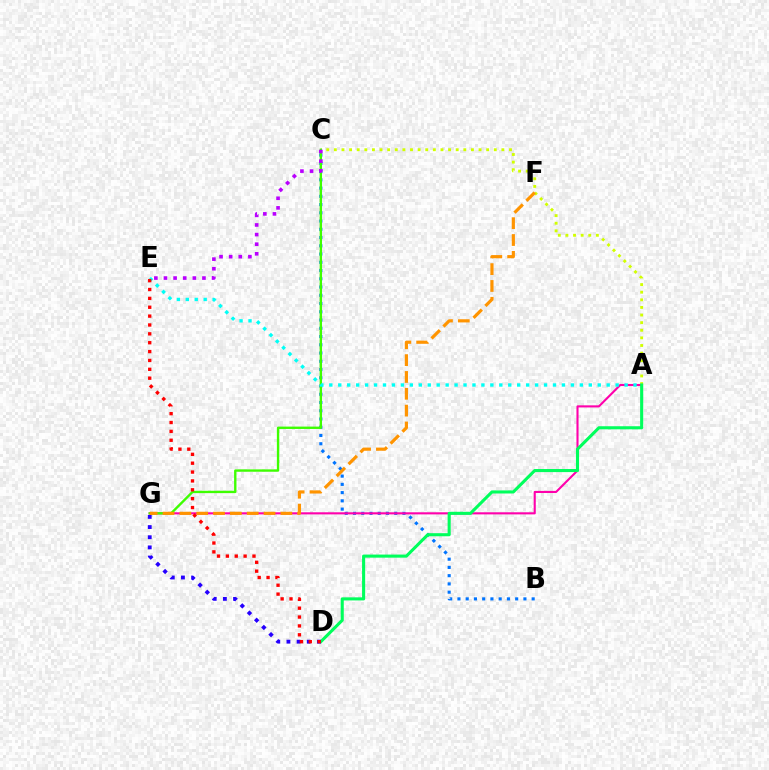{('A', 'C'): [{'color': '#d1ff00', 'line_style': 'dotted', 'thickness': 2.07}], ('B', 'C'): [{'color': '#0074ff', 'line_style': 'dotted', 'thickness': 2.24}], ('A', 'G'): [{'color': '#ff00ac', 'line_style': 'solid', 'thickness': 1.51}], ('A', 'D'): [{'color': '#00ff5c', 'line_style': 'solid', 'thickness': 2.22}], ('C', 'G'): [{'color': '#3dff00', 'line_style': 'solid', 'thickness': 1.7}], ('D', 'G'): [{'color': '#2500ff', 'line_style': 'dotted', 'thickness': 2.76}], ('F', 'G'): [{'color': '#ff9400', 'line_style': 'dashed', 'thickness': 2.29}], ('C', 'E'): [{'color': '#b900ff', 'line_style': 'dotted', 'thickness': 2.61}], ('A', 'E'): [{'color': '#00fff6', 'line_style': 'dotted', 'thickness': 2.43}], ('D', 'E'): [{'color': '#ff0000', 'line_style': 'dotted', 'thickness': 2.41}]}